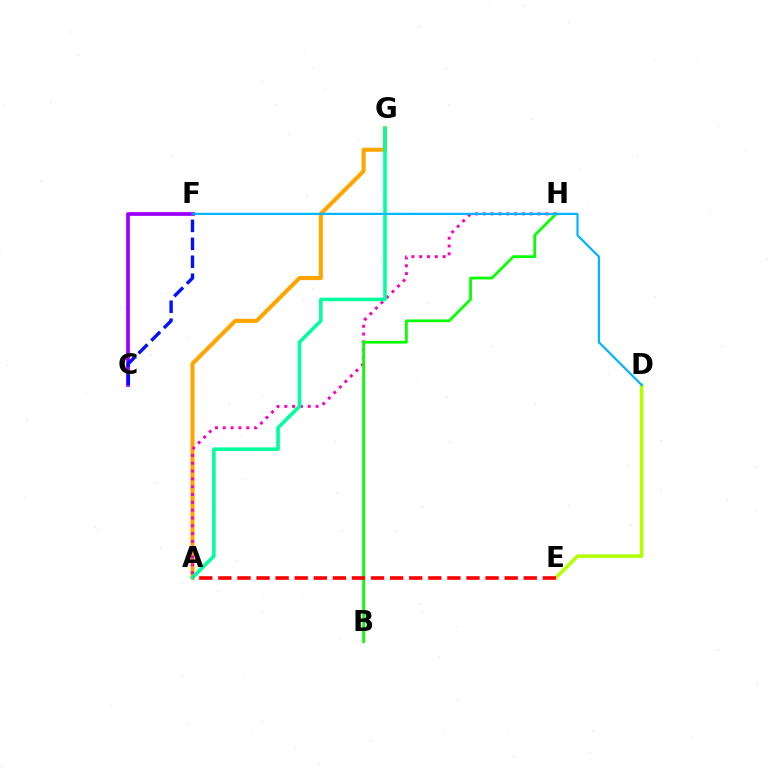{('A', 'G'): [{'color': '#ffa500', 'line_style': 'solid', 'thickness': 2.94}, {'color': '#00ff9d', 'line_style': 'solid', 'thickness': 2.57}], ('A', 'H'): [{'color': '#ff00bd', 'line_style': 'dotted', 'thickness': 2.12}], ('C', 'F'): [{'color': '#9b00ff', 'line_style': 'solid', 'thickness': 2.68}, {'color': '#0010ff', 'line_style': 'dashed', 'thickness': 2.44}], ('D', 'E'): [{'color': '#b3ff00', 'line_style': 'solid', 'thickness': 2.58}], ('B', 'H'): [{'color': '#08ff00', 'line_style': 'solid', 'thickness': 1.99}], ('A', 'E'): [{'color': '#ff0000', 'line_style': 'dashed', 'thickness': 2.59}], ('D', 'F'): [{'color': '#00b5ff', 'line_style': 'solid', 'thickness': 1.58}]}